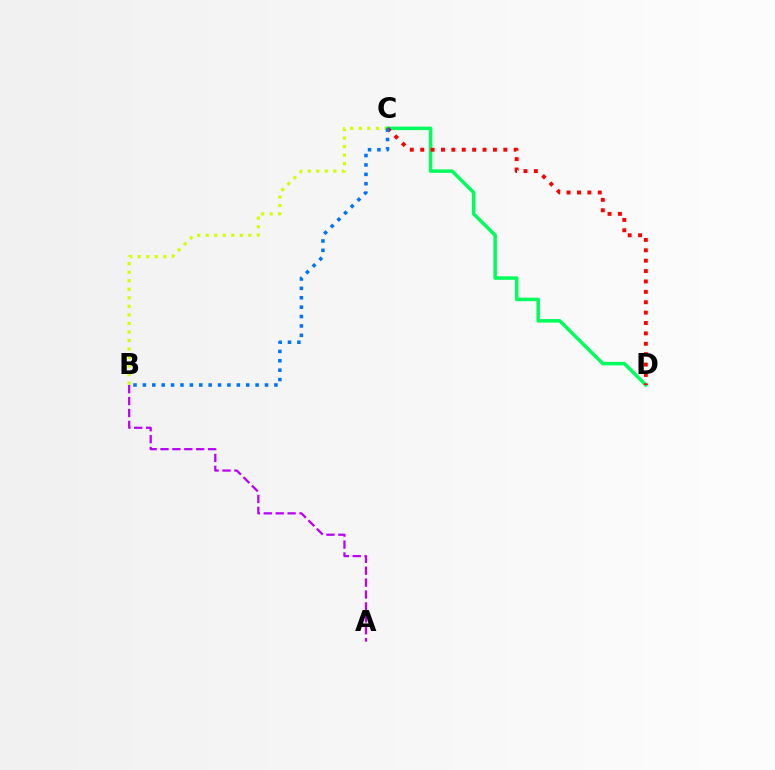{('A', 'B'): [{'color': '#b900ff', 'line_style': 'dashed', 'thickness': 1.62}], ('B', 'C'): [{'color': '#d1ff00', 'line_style': 'dotted', 'thickness': 2.32}, {'color': '#0074ff', 'line_style': 'dotted', 'thickness': 2.55}], ('C', 'D'): [{'color': '#00ff5c', 'line_style': 'solid', 'thickness': 2.53}, {'color': '#ff0000', 'line_style': 'dotted', 'thickness': 2.82}]}